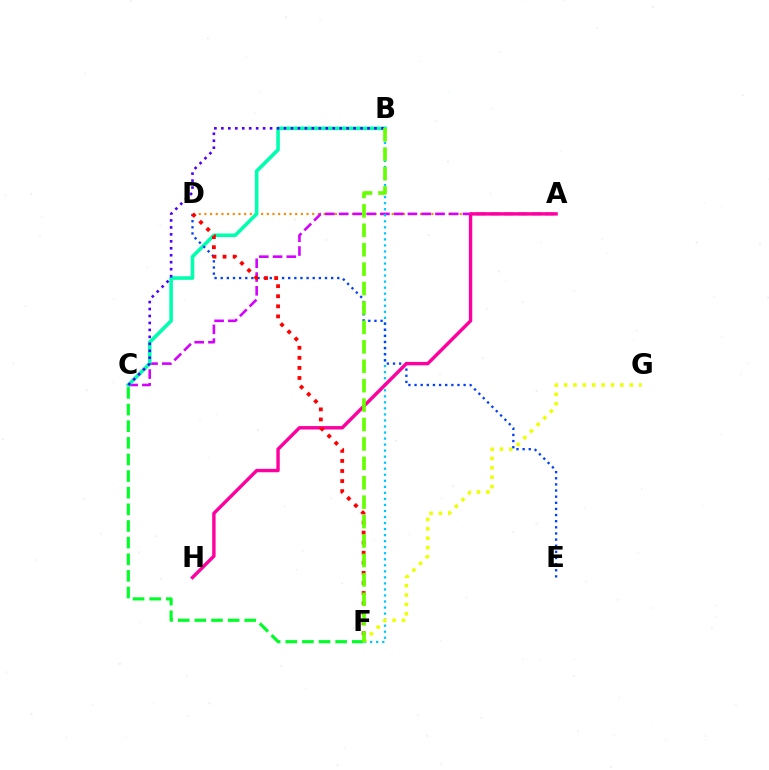{('A', 'D'): [{'color': '#ff8800', 'line_style': 'dotted', 'thickness': 1.54}], ('A', 'C'): [{'color': '#d600ff', 'line_style': 'dashed', 'thickness': 1.87}], ('B', 'F'): [{'color': '#00c7ff', 'line_style': 'dotted', 'thickness': 1.64}, {'color': '#66ff00', 'line_style': 'dashed', 'thickness': 2.64}], ('F', 'G'): [{'color': '#eeff00', 'line_style': 'dotted', 'thickness': 2.55}], ('C', 'F'): [{'color': '#00ff27', 'line_style': 'dashed', 'thickness': 2.26}], ('B', 'C'): [{'color': '#00ffaf', 'line_style': 'solid', 'thickness': 2.59}, {'color': '#4f00ff', 'line_style': 'dotted', 'thickness': 1.89}], ('D', 'E'): [{'color': '#003fff', 'line_style': 'dotted', 'thickness': 1.67}], ('A', 'H'): [{'color': '#ff00a0', 'line_style': 'solid', 'thickness': 2.45}], ('D', 'F'): [{'color': '#ff0000', 'line_style': 'dotted', 'thickness': 2.74}]}